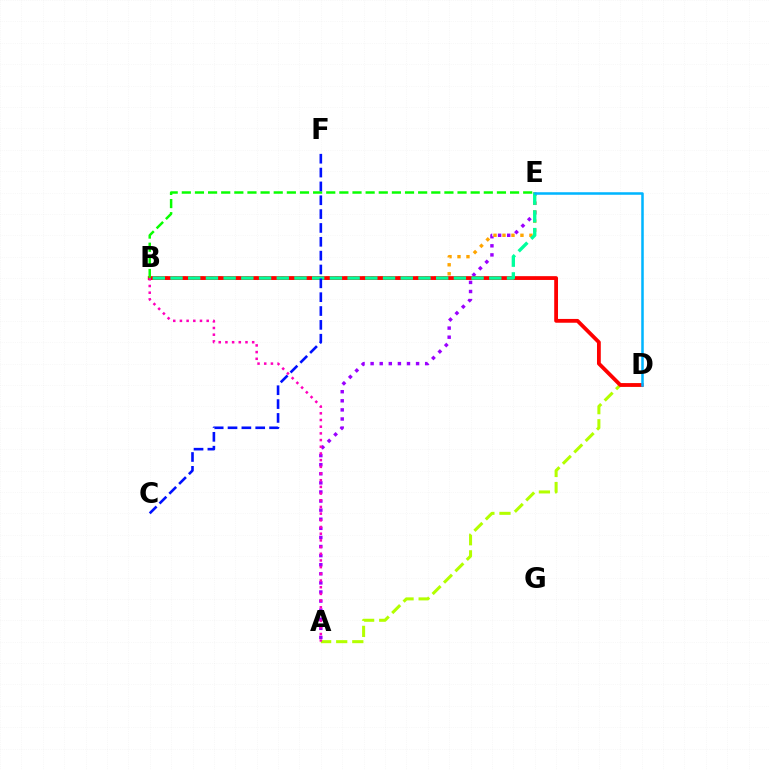{('A', 'D'): [{'color': '#b3ff00', 'line_style': 'dashed', 'thickness': 2.19}], ('A', 'E'): [{'color': '#9b00ff', 'line_style': 'dotted', 'thickness': 2.47}], ('B', 'E'): [{'color': '#ffa500', 'line_style': 'dotted', 'thickness': 2.44}, {'color': '#00ff9d', 'line_style': 'dashed', 'thickness': 2.41}, {'color': '#08ff00', 'line_style': 'dashed', 'thickness': 1.78}], ('B', 'D'): [{'color': '#ff0000', 'line_style': 'solid', 'thickness': 2.74}], ('D', 'E'): [{'color': '#00b5ff', 'line_style': 'solid', 'thickness': 1.82}], ('A', 'B'): [{'color': '#ff00bd', 'line_style': 'dotted', 'thickness': 1.82}], ('C', 'F'): [{'color': '#0010ff', 'line_style': 'dashed', 'thickness': 1.88}]}